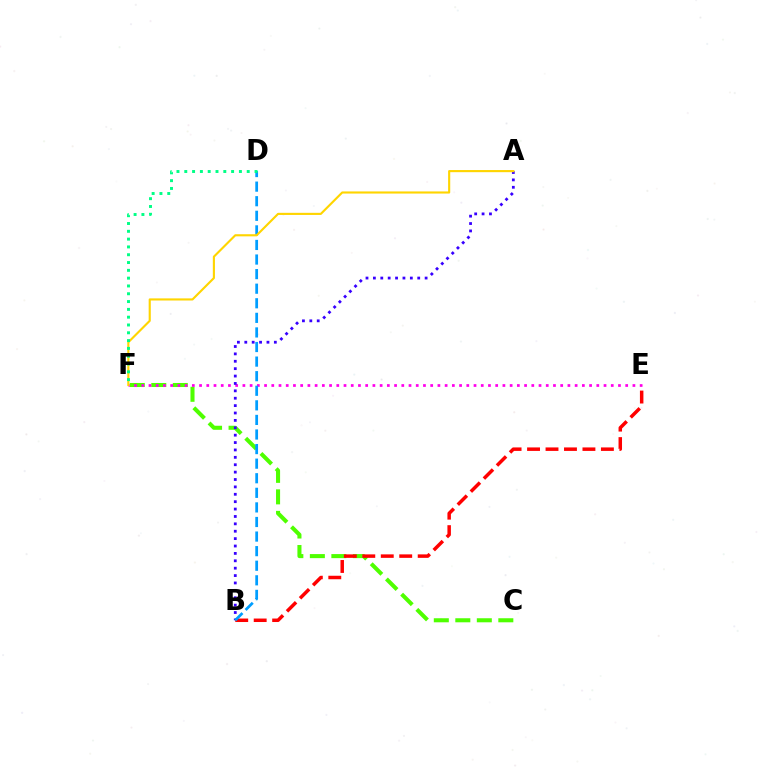{('C', 'F'): [{'color': '#4fff00', 'line_style': 'dashed', 'thickness': 2.92}], ('E', 'F'): [{'color': '#ff00ed', 'line_style': 'dotted', 'thickness': 1.96}], ('A', 'B'): [{'color': '#3700ff', 'line_style': 'dotted', 'thickness': 2.01}], ('B', 'E'): [{'color': '#ff0000', 'line_style': 'dashed', 'thickness': 2.51}], ('B', 'D'): [{'color': '#009eff', 'line_style': 'dashed', 'thickness': 1.98}], ('A', 'F'): [{'color': '#ffd500', 'line_style': 'solid', 'thickness': 1.53}], ('D', 'F'): [{'color': '#00ff86', 'line_style': 'dotted', 'thickness': 2.12}]}